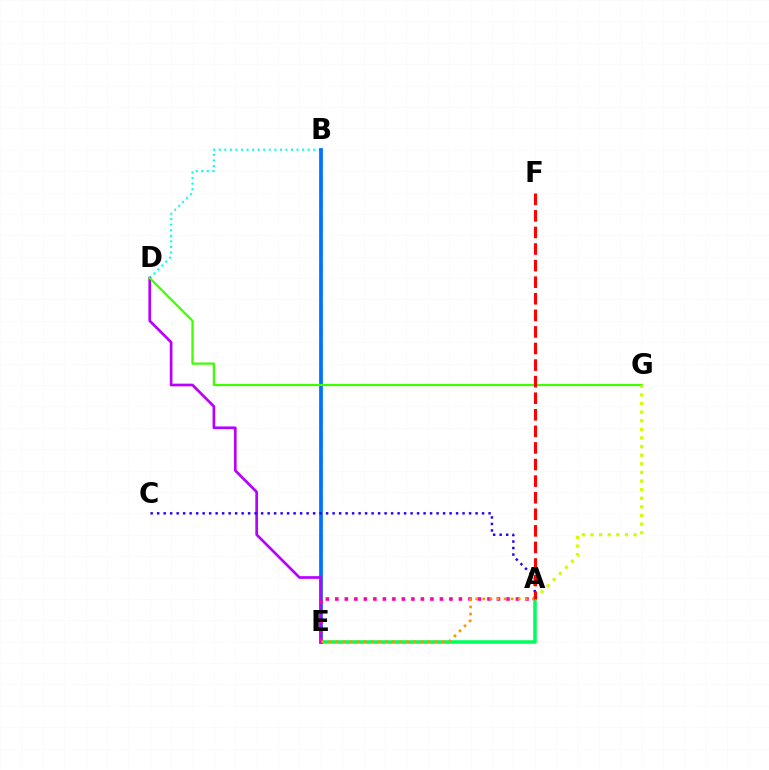{('A', 'E'): [{'color': '#00ff5c', 'line_style': 'solid', 'thickness': 2.55}, {'color': '#ff00ac', 'line_style': 'dotted', 'thickness': 2.58}, {'color': '#ff9400', 'line_style': 'dotted', 'thickness': 1.93}], ('B', 'D'): [{'color': '#00fff6', 'line_style': 'dotted', 'thickness': 1.51}], ('B', 'E'): [{'color': '#0074ff', 'line_style': 'solid', 'thickness': 2.7}], ('D', 'E'): [{'color': '#b900ff', 'line_style': 'solid', 'thickness': 1.94}], ('A', 'C'): [{'color': '#2500ff', 'line_style': 'dotted', 'thickness': 1.77}], ('D', 'G'): [{'color': '#3dff00', 'line_style': 'solid', 'thickness': 1.6}], ('A', 'G'): [{'color': '#d1ff00', 'line_style': 'dotted', 'thickness': 2.34}], ('A', 'F'): [{'color': '#ff0000', 'line_style': 'dashed', 'thickness': 2.25}]}